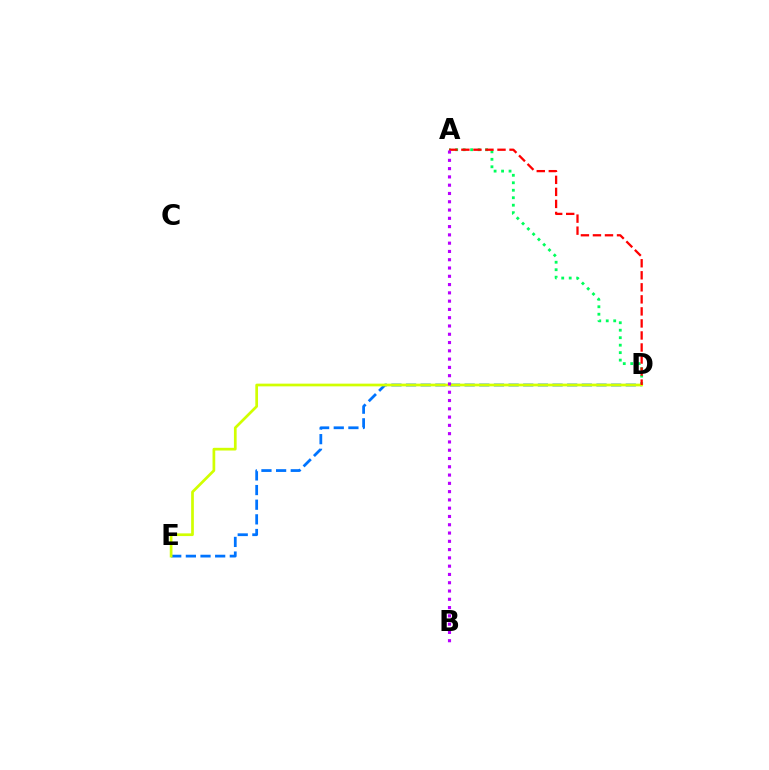{('D', 'E'): [{'color': '#0074ff', 'line_style': 'dashed', 'thickness': 1.99}, {'color': '#d1ff00', 'line_style': 'solid', 'thickness': 1.95}], ('A', 'D'): [{'color': '#00ff5c', 'line_style': 'dotted', 'thickness': 2.03}, {'color': '#ff0000', 'line_style': 'dashed', 'thickness': 1.63}], ('A', 'B'): [{'color': '#b900ff', 'line_style': 'dotted', 'thickness': 2.25}]}